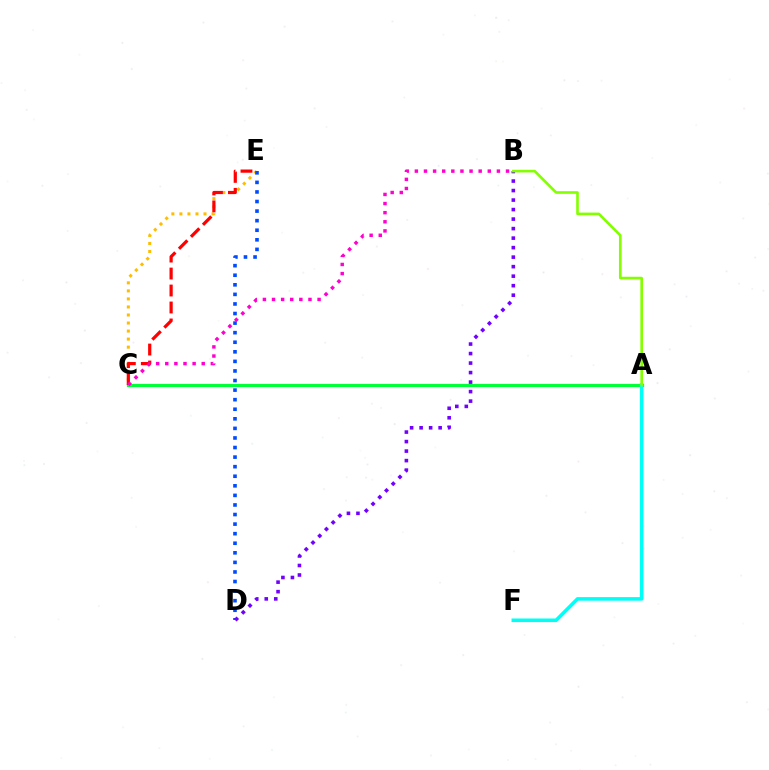{('A', 'C'): [{'color': '#00ff39', 'line_style': 'solid', 'thickness': 2.3}], ('C', 'E'): [{'color': '#ffbd00', 'line_style': 'dotted', 'thickness': 2.18}, {'color': '#ff0000', 'line_style': 'dashed', 'thickness': 2.31}], ('A', 'F'): [{'color': '#00fff6', 'line_style': 'solid', 'thickness': 2.57}], ('D', 'E'): [{'color': '#004bff', 'line_style': 'dotted', 'thickness': 2.6}], ('B', 'D'): [{'color': '#7200ff', 'line_style': 'dotted', 'thickness': 2.58}], ('A', 'B'): [{'color': '#84ff00', 'line_style': 'solid', 'thickness': 1.89}], ('B', 'C'): [{'color': '#ff00cf', 'line_style': 'dotted', 'thickness': 2.48}]}